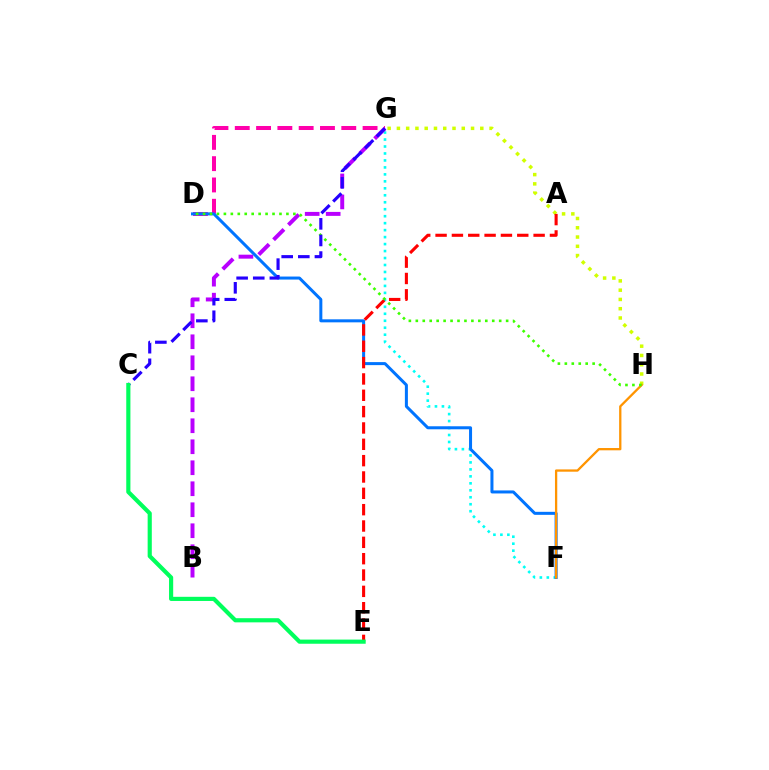{('F', 'G'): [{'color': '#00fff6', 'line_style': 'dotted', 'thickness': 1.89}], ('B', 'G'): [{'color': '#b900ff', 'line_style': 'dashed', 'thickness': 2.85}], ('D', 'G'): [{'color': '#ff00ac', 'line_style': 'dashed', 'thickness': 2.89}], ('G', 'H'): [{'color': '#d1ff00', 'line_style': 'dotted', 'thickness': 2.52}], ('D', 'F'): [{'color': '#0074ff', 'line_style': 'solid', 'thickness': 2.17}], ('F', 'H'): [{'color': '#ff9400', 'line_style': 'solid', 'thickness': 1.65}], ('A', 'E'): [{'color': '#ff0000', 'line_style': 'dashed', 'thickness': 2.22}], ('D', 'H'): [{'color': '#3dff00', 'line_style': 'dotted', 'thickness': 1.89}], ('C', 'G'): [{'color': '#2500ff', 'line_style': 'dashed', 'thickness': 2.26}], ('C', 'E'): [{'color': '#00ff5c', 'line_style': 'solid', 'thickness': 2.99}]}